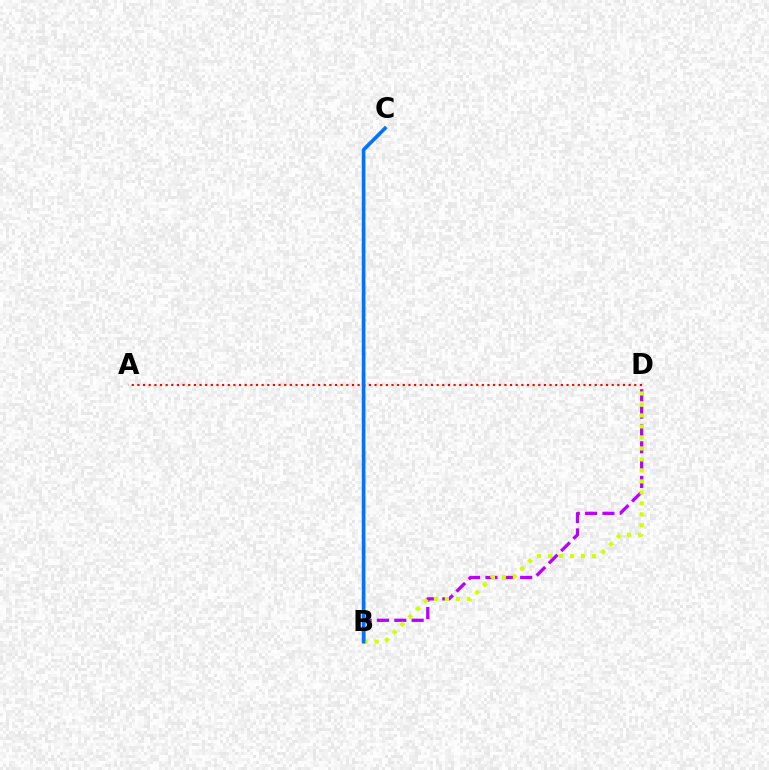{('B', 'D'): [{'color': '#b900ff', 'line_style': 'dashed', 'thickness': 2.36}, {'color': '#d1ff00', 'line_style': 'dotted', 'thickness': 2.99}], ('B', 'C'): [{'color': '#00ff5c', 'line_style': 'solid', 'thickness': 1.54}, {'color': '#0074ff', 'line_style': 'solid', 'thickness': 2.66}], ('A', 'D'): [{'color': '#ff0000', 'line_style': 'dotted', 'thickness': 1.53}]}